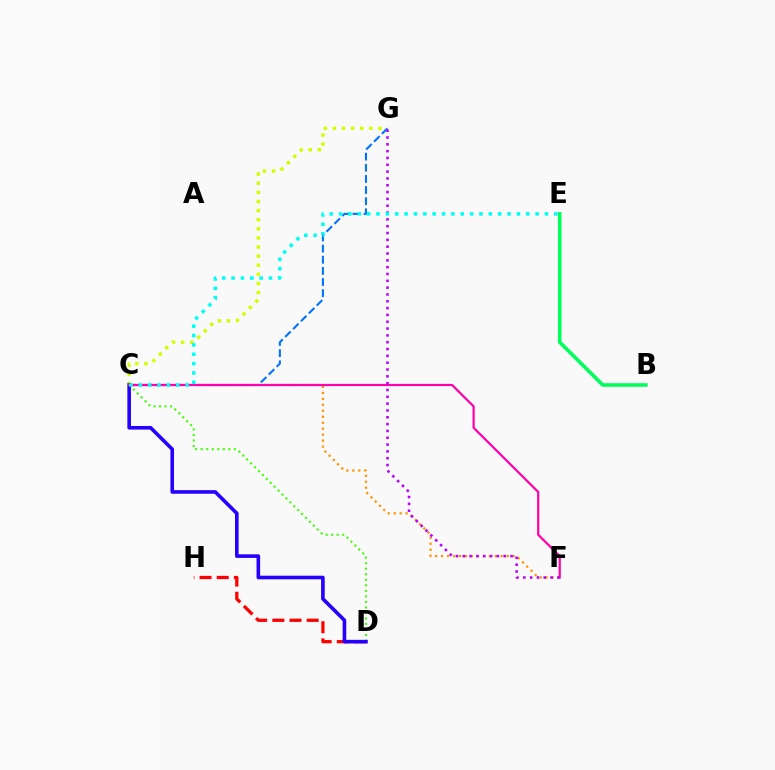{('D', 'H'): [{'color': '#ff0000', 'line_style': 'dashed', 'thickness': 2.33}], ('C', 'F'): [{'color': '#ff9400', 'line_style': 'dotted', 'thickness': 1.62}, {'color': '#ff00ac', 'line_style': 'solid', 'thickness': 1.59}], ('B', 'E'): [{'color': '#00ff5c', 'line_style': 'solid', 'thickness': 2.58}], ('C', 'D'): [{'color': '#3dff00', 'line_style': 'dotted', 'thickness': 1.5}, {'color': '#2500ff', 'line_style': 'solid', 'thickness': 2.6}], ('C', 'G'): [{'color': '#0074ff', 'line_style': 'dashed', 'thickness': 1.51}, {'color': '#d1ff00', 'line_style': 'dotted', 'thickness': 2.47}], ('F', 'G'): [{'color': '#b900ff', 'line_style': 'dotted', 'thickness': 1.85}], ('C', 'E'): [{'color': '#00fff6', 'line_style': 'dotted', 'thickness': 2.54}]}